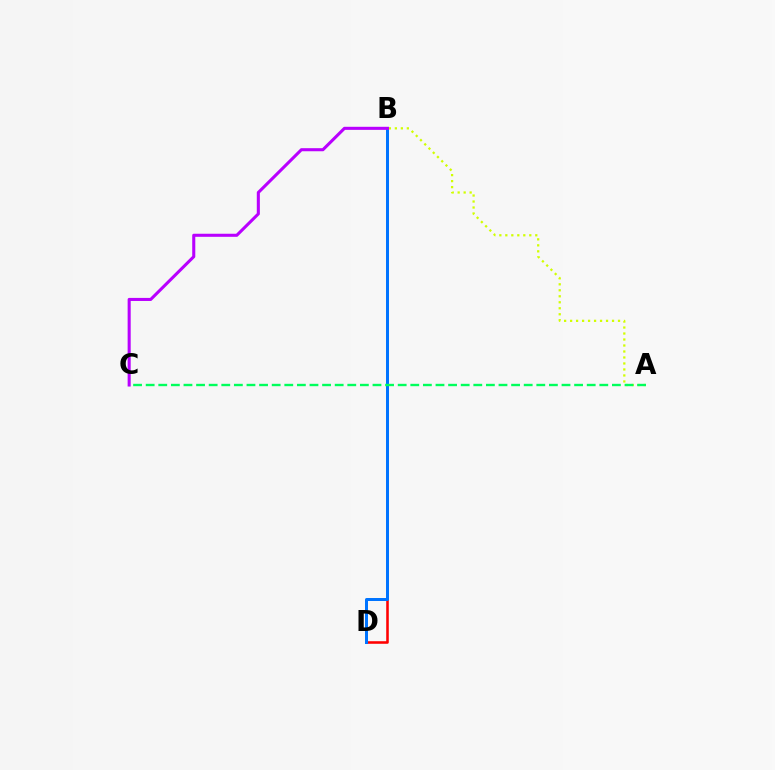{('B', 'D'): [{'color': '#ff0000', 'line_style': 'solid', 'thickness': 1.85}, {'color': '#0074ff', 'line_style': 'solid', 'thickness': 2.16}], ('A', 'B'): [{'color': '#d1ff00', 'line_style': 'dotted', 'thickness': 1.63}], ('A', 'C'): [{'color': '#00ff5c', 'line_style': 'dashed', 'thickness': 1.71}], ('B', 'C'): [{'color': '#b900ff', 'line_style': 'solid', 'thickness': 2.21}]}